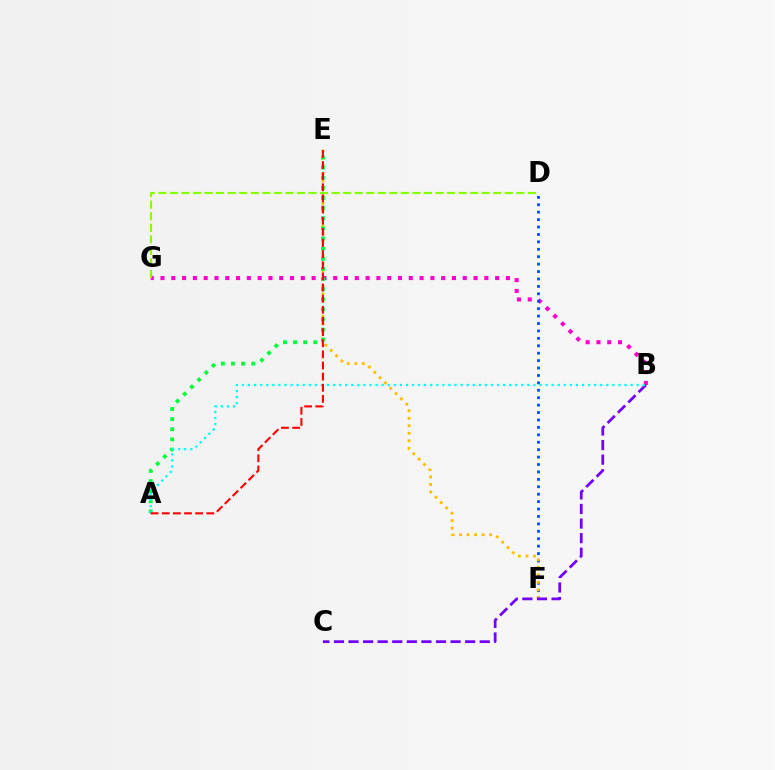{('B', 'G'): [{'color': '#ff00cf', 'line_style': 'dotted', 'thickness': 2.93}], ('D', 'F'): [{'color': '#004bff', 'line_style': 'dotted', 'thickness': 2.02}], ('D', 'G'): [{'color': '#84ff00', 'line_style': 'dashed', 'thickness': 1.57}], ('E', 'F'): [{'color': '#ffbd00', 'line_style': 'dotted', 'thickness': 2.04}], ('B', 'C'): [{'color': '#7200ff', 'line_style': 'dashed', 'thickness': 1.98}], ('A', 'E'): [{'color': '#00ff39', 'line_style': 'dotted', 'thickness': 2.75}, {'color': '#ff0000', 'line_style': 'dashed', 'thickness': 1.51}], ('A', 'B'): [{'color': '#00fff6', 'line_style': 'dotted', 'thickness': 1.65}]}